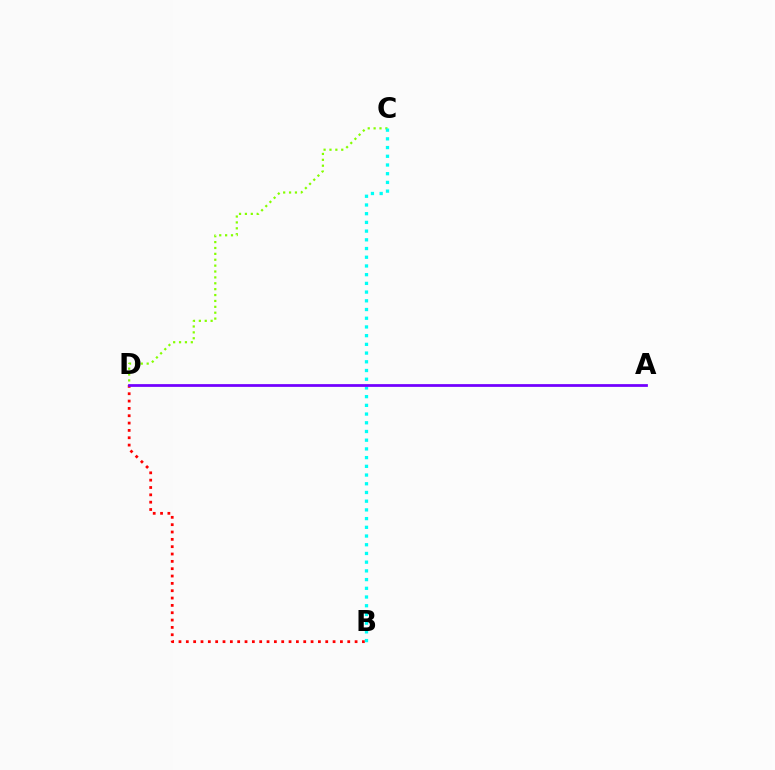{('B', 'D'): [{'color': '#ff0000', 'line_style': 'dotted', 'thickness': 1.99}], ('C', 'D'): [{'color': '#84ff00', 'line_style': 'dotted', 'thickness': 1.6}], ('B', 'C'): [{'color': '#00fff6', 'line_style': 'dotted', 'thickness': 2.37}], ('A', 'D'): [{'color': '#7200ff', 'line_style': 'solid', 'thickness': 1.98}]}